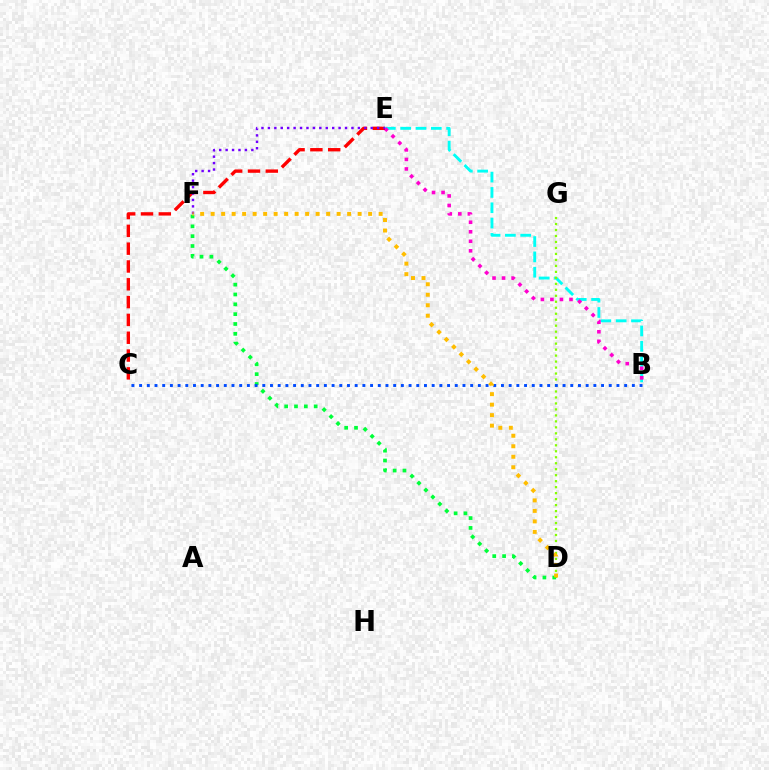{('B', 'E'): [{'color': '#00fff6', 'line_style': 'dashed', 'thickness': 2.08}, {'color': '#ff00cf', 'line_style': 'dotted', 'thickness': 2.59}], ('D', 'G'): [{'color': '#84ff00', 'line_style': 'dotted', 'thickness': 1.62}], ('D', 'F'): [{'color': '#00ff39', 'line_style': 'dotted', 'thickness': 2.67}, {'color': '#ffbd00', 'line_style': 'dotted', 'thickness': 2.85}], ('B', 'C'): [{'color': '#004bff', 'line_style': 'dotted', 'thickness': 2.09}], ('C', 'E'): [{'color': '#ff0000', 'line_style': 'dashed', 'thickness': 2.42}], ('E', 'F'): [{'color': '#7200ff', 'line_style': 'dotted', 'thickness': 1.75}]}